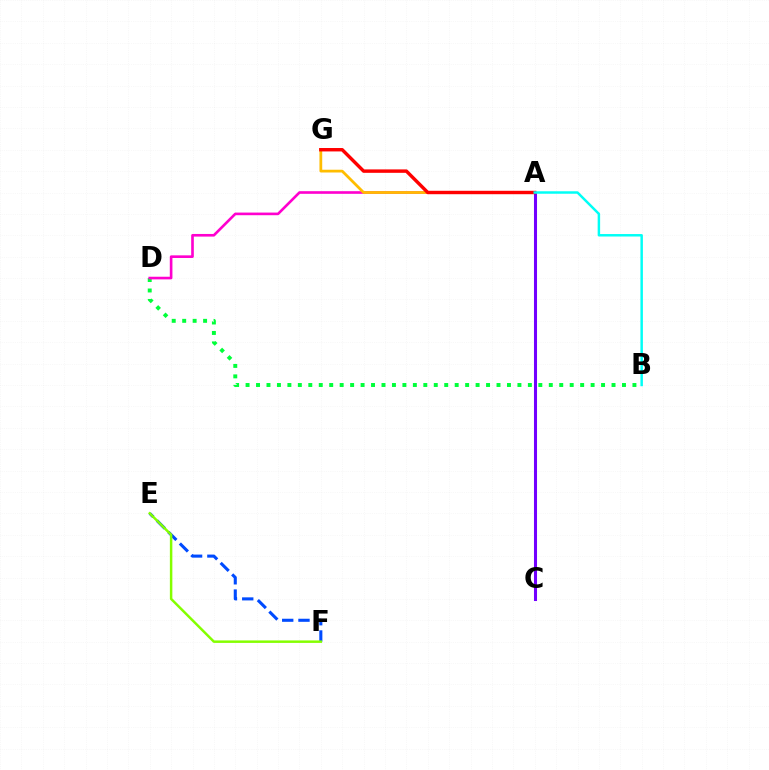{('B', 'D'): [{'color': '#00ff39', 'line_style': 'dotted', 'thickness': 2.84}], ('E', 'F'): [{'color': '#004bff', 'line_style': 'dashed', 'thickness': 2.21}, {'color': '#84ff00', 'line_style': 'solid', 'thickness': 1.79}], ('A', 'D'): [{'color': '#ff00cf', 'line_style': 'solid', 'thickness': 1.9}], ('A', 'C'): [{'color': '#7200ff', 'line_style': 'solid', 'thickness': 2.2}], ('A', 'G'): [{'color': '#ffbd00', 'line_style': 'solid', 'thickness': 1.99}, {'color': '#ff0000', 'line_style': 'solid', 'thickness': 2.47}], ('A', 'B'): [{'color': '#00fff6', 'line_style': 'solid', 'thickness': 1.78}]}